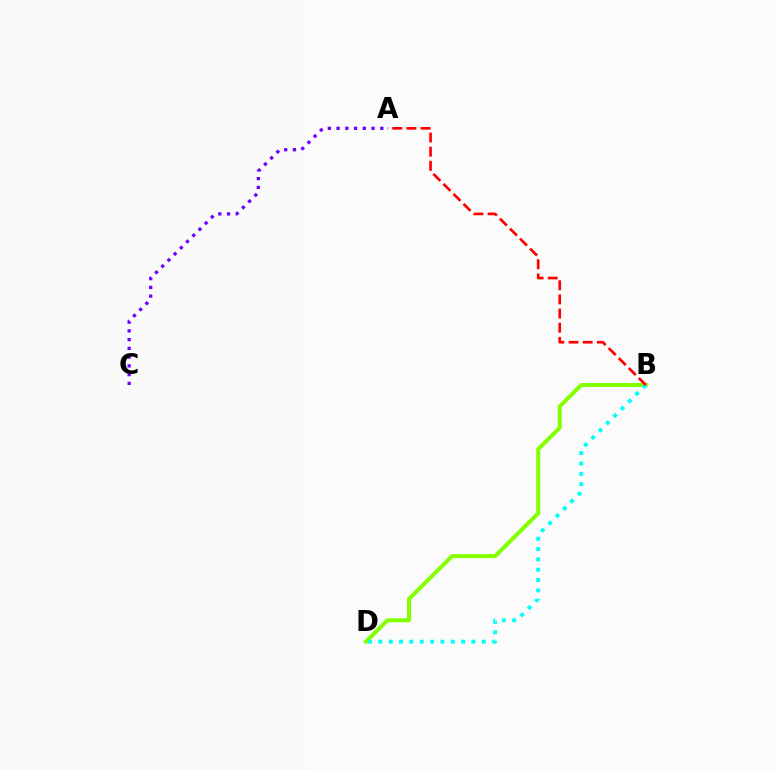{('B', 'D'): [{'color': '#84ff00', 'line_style': 'solid', 'thickness': 2.89}, {'color': '#00fff6', 'line_style': 'dotted', 'thickness': 2.81}], ('A', 'C'): [{'color': '#7200ff', 'line_style': 'dotted', 'thickness': 2.38}], ('A', 'B'): [{'color': '#ff0000', 'line_style': 'dashed', 'thickness': 1.92}]}